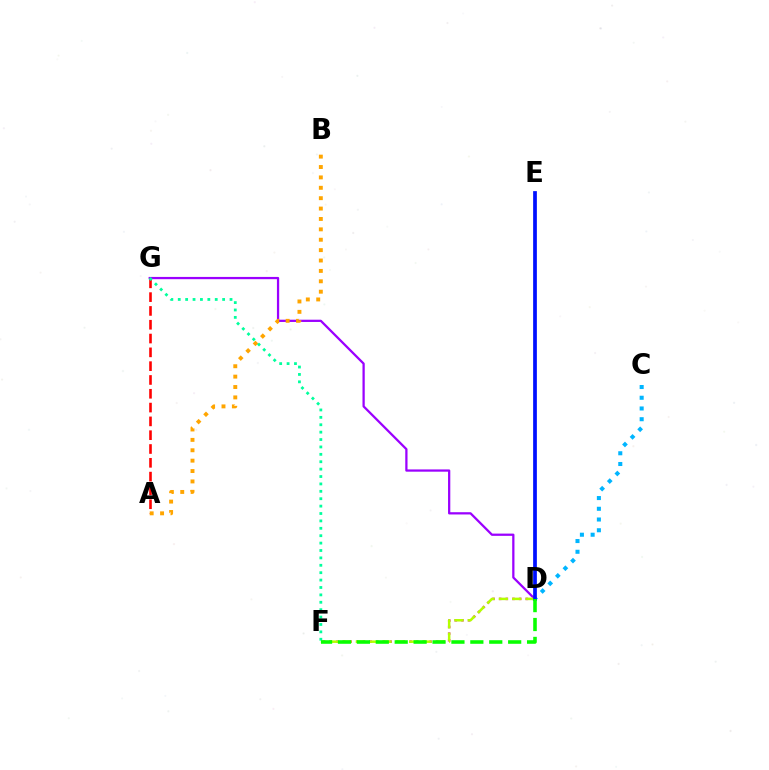{('A', 'G'): [{'color': '#ff0000', 'line_style': 'dashed', 'thickness': 1.88}], ('D', 'G'): [{'color': '#9b00ff', 'line_style': 'solid', 'thickness': 1.63}], ('C', 'D'): [{'color': '#00b5ff', 'line_style': 'dotted', 'thickness': 2.92}], ('D', 'F'): [{'color': '#ff00bd', 'line_style': 'dotted', 'thickness': 1.81}, {'color': '#b3ff00', 'line_style': 'dashed', 'thickness': 1.81}, {'color': '#08ff00', 'line_style': 'dashed', 'thickness': 2.57}], ('A', 'B'): [{'color': '#ffa500', 'line_style': 'dotted', 'thickness': 2.82}], ('F', 'G'): [{'color': '#00ff9d', 'line_style': 'dotted', 'thickness': 2.01}], ('D', 'E'): [{'color': '#0010ff', 'line_style': 'solid', 'thickness': 2.68}]}